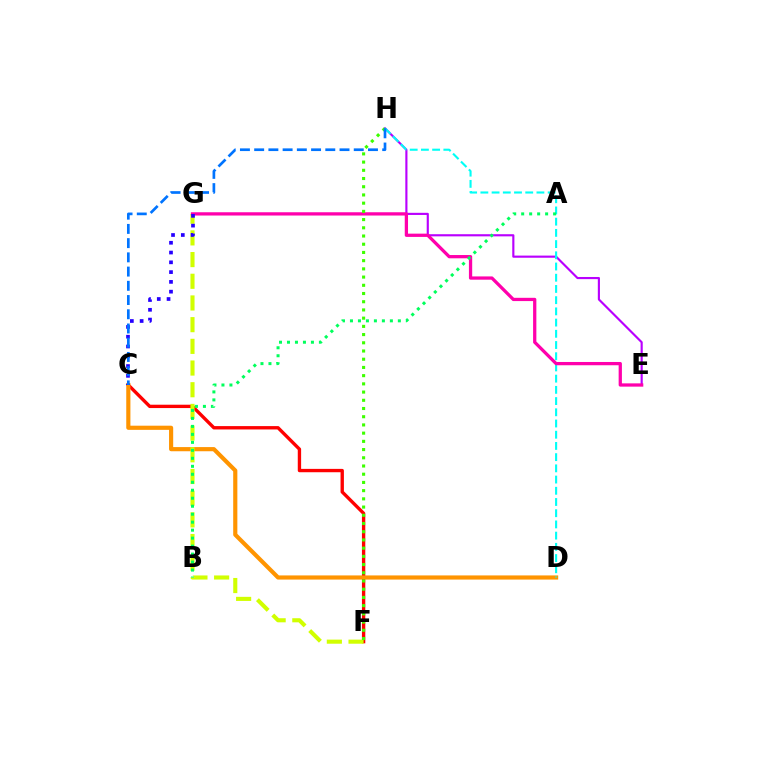{('C', 'F'): [{'color': '#ff0000', 'line_style': 'solid', 'thickness': 2.42}], ('E', 'H'): [{'color': '#b900ff', 'line_style': 'solid', 'thickness': 1.55}], ('C', 'D'): [{'color': '#ff9400', 'line_style': 'solid', 'thickness': 2.99}], ('D', 'H'): [{'color': '#00fff6', 'line_style': 'dashed', 'thickness': 1.52}], ('F', 'G'): [{'color': '#d1ff00', 'line_style': 'dashed', 'thickness': 2.95}], ('E', 'G'): [{'color': '#ff00ac', 'line_style': 'solid', 'thickness': 2.35}], ('A', 'B'): [{'color': '#00ff5c', 'line_style': 'dotted', 'thickness': 2.17}], ('F', 'H'): [{'color': '#3dff00', 'line_style': 'dotted', 'thickness': 2.23}], ('C', 'G'): [{'color': '#2500ff', 'line_style': 'dotted', 'thickness': 2.66}], ('C', 'H'): [{'color': '#0074ff', 'line_style': 'dashed', 'thickness': 1.93}]}